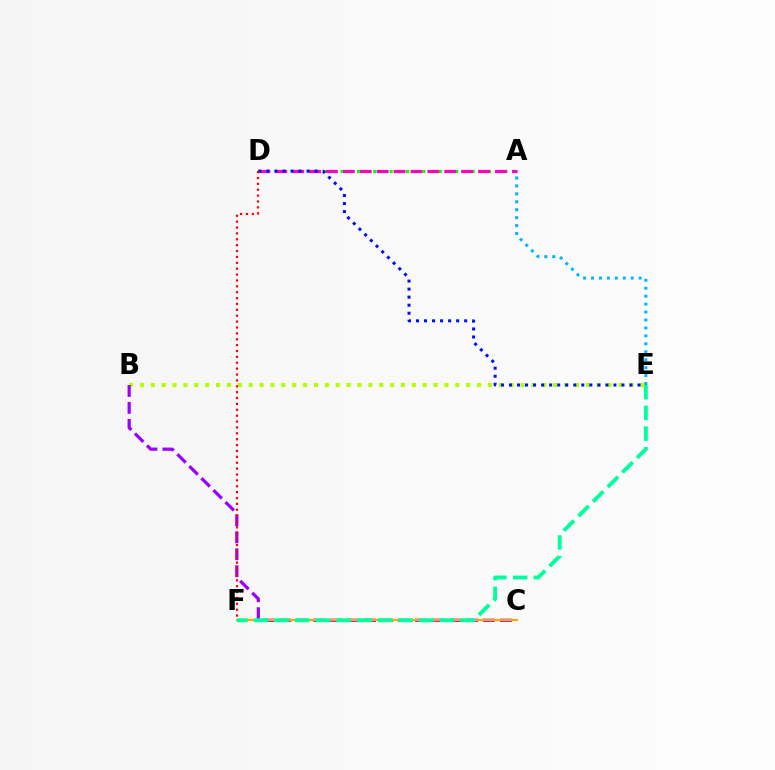{('A', 'E'): [{'color': '#00b5ff', 'line_style': 'dotted', 'thickness': 2.16}], ('B', 'E'): [{'color': '#b3ff00', 'line_style': 'dotted', 'thickness': 2.96}], ('A', 'D'): [{'color': '#08ff00', 'line_style': 'dotted', 'thickness': 2.23}, {'color': '#ff00bd', 'line_style': 'dashed', 'thickness': 2.3}], ('B', 'C'): [{'color': '#9b00ff', 'line_style': 'dashed', 'thickness': 2.31}], ('C', 'F'): [{'color': '#ffa500', 'line_style': 'solid', 'thickness': 1.56}], ('D', 'E'): [{'color': '#0010ff', 'line_style': 'dotted', 'thickness': 2.18}], ('D', 'F'): [{'color': '#ff0000', 'line_style': 'dotted', 'thickness': 1.6}], ('E', 'F'): [{'color': '#00ff9d', 'line_style': 'dashed', 'thickness': 2.81}]}